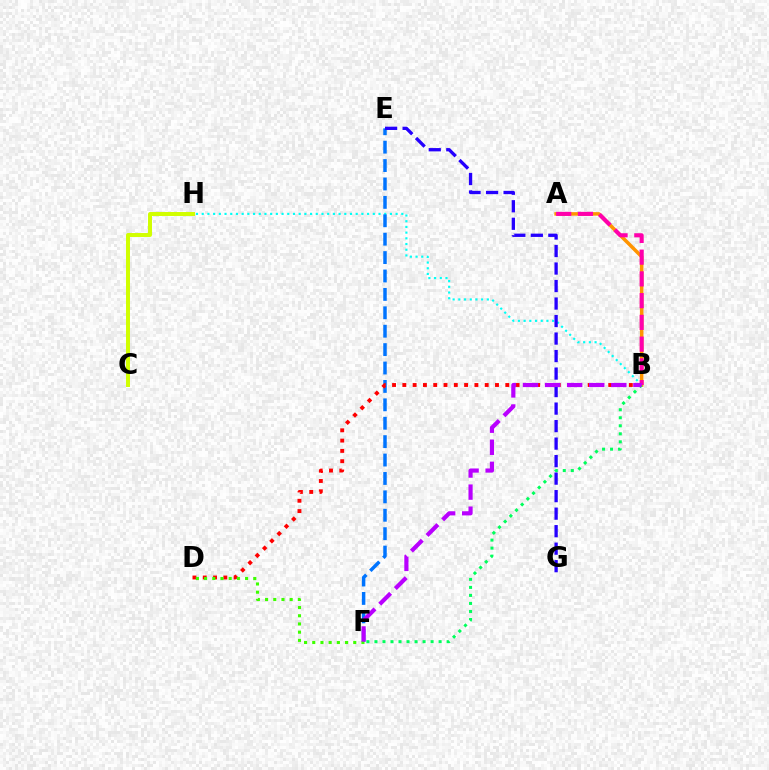{('B', 'H'): [{'color': '#00fff6', 'line_style': 'dotted', 'thickness': 1.55}], ('A', 'B'): [{'color': '#ff9400', 'line_style': 'solid', 'thickness': 2.54}, {'color': '#ff00ac', 'line_style': 'dashed', 'thickness': 2.95}], ('E', 'F'): [{'color': '#0074ff', 'line_style': 'dashed', 'thickness': 2.5}], ('B', 'D'): [{'color': '#ff0000', 'line_style': 'dotted', 'thickness': 2.8}], ('D', 'F'): [{'color': '#3dff00', 'line_style': 'dotted', 'thickness': 2.23}], ('B', 'F'): [{'color': '#00ff5c', 'line_style': 'dotted', 'thickness': 2.18}, {'color': '#b900ff', 'line_style': 'dashed', 'thickness': 3.0}], ('C', 'H'): [{'color': '#d1ff00', 'line_style': 'solid', 'thickness': 2.85}], ('E', 'G'): [{'color': '#2500ff', 'line_style': 'dashed', 'thickness': 2.38}]}